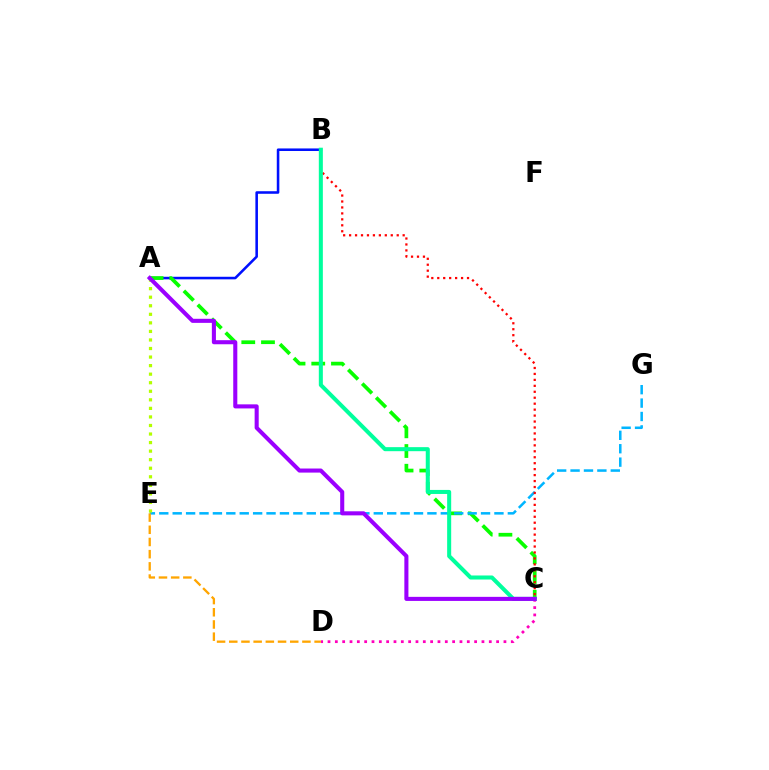{('A', 'B'): [{'color': '#0010ff', 'line_style': 'solid', 'thickness': 1.85}], ('A', 'C'): [{'color': '#08ff00', 'line_style': 'dashed', 'thickness': 2.68}, {'color': '#9b00ff', 'line_style': 'solid', 'thickness': 2.93}], ('E', 'G'): [{'color': '#00b5ff', 'line_style': 'dashed', 'thickness': 1.82}], ('A', 'E'): [{'color': '#b3ff00', 'line_style': 'dotted', 'thickness': 2.32}], ('C', 'D'): [{'color': '#ff00bd', 'line_style': 'dotted', 'thickness': 1.99}], ('B', 'C'): [{'color': '#ff0000', 'line_style': 'dotted', 'thickness': 1.62}, {'color': '#00ff9d', 'line_style': 'solid', 'thickness': 2.91}], ('D', 'E'): [{'color': '#ffa500', 'line_style': 'dashed', 'thickness': 1.66}]}